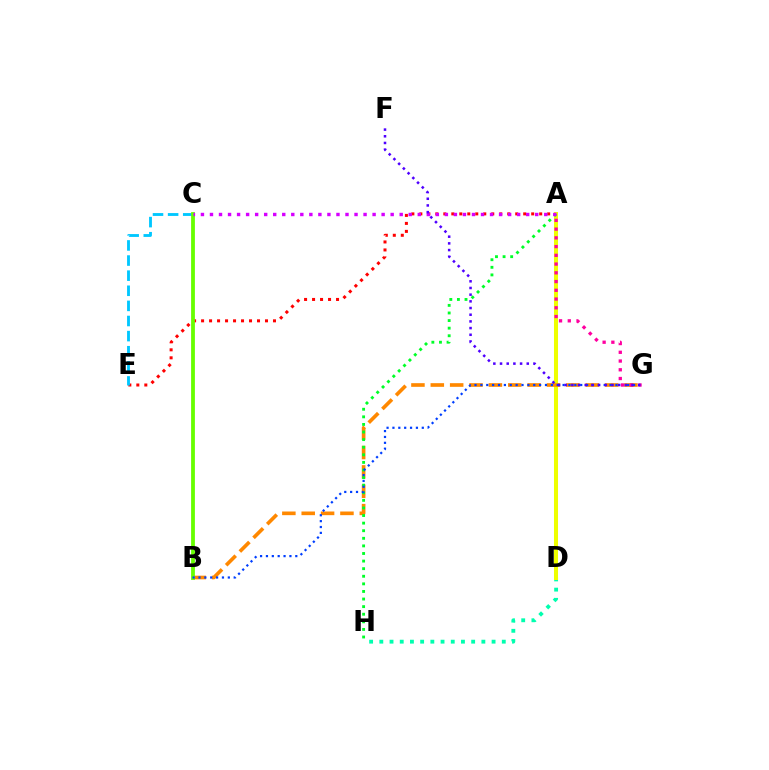{('D', 'H'): [{'color': '#00ffaf', 'line_style': 'dotted', 'thickness': 2.77}], ('A', 'E'): [{'color': '#ff0000', 'line_style': 'dotted', 'thickness': 2.17}], ('A', 'D'): [{'color': '#eeff00', 'line_style': 'solid', 'thickness': 2.9}], ('B', 'G'): [{'color': '#ff8800', 'line_style': 'dashed', 'thickness': 2.63}, {'color': '#003fff', 'line_style': 'dotted', 'thickness': 1.6}], ('C', 'E'): [{'color': '#00c7ff', 'line_style': 'dashed', 'thickness': 2.05}], ('A', 'H'): [{'color': '#00ff27', 'line_style': 'dotted', 'thickness': 2.06}], ('B', 'C'): [{'color': '#66ff00', 'line_style': 'solid', 'thickness': 2.74}], ('A', 'G'): [{'color': '#ff00a0', 'line_style': 'dotted', 'thickness': 2.37}], ('A', 'C'): [{'color': '#d600ff', 'line_style': 'dotted', 'thickness': 2.45}], ('F', 'G'): [{'color': '#4f00ff', 'line_style': 'dotted', 'thickness': 1.82}]}